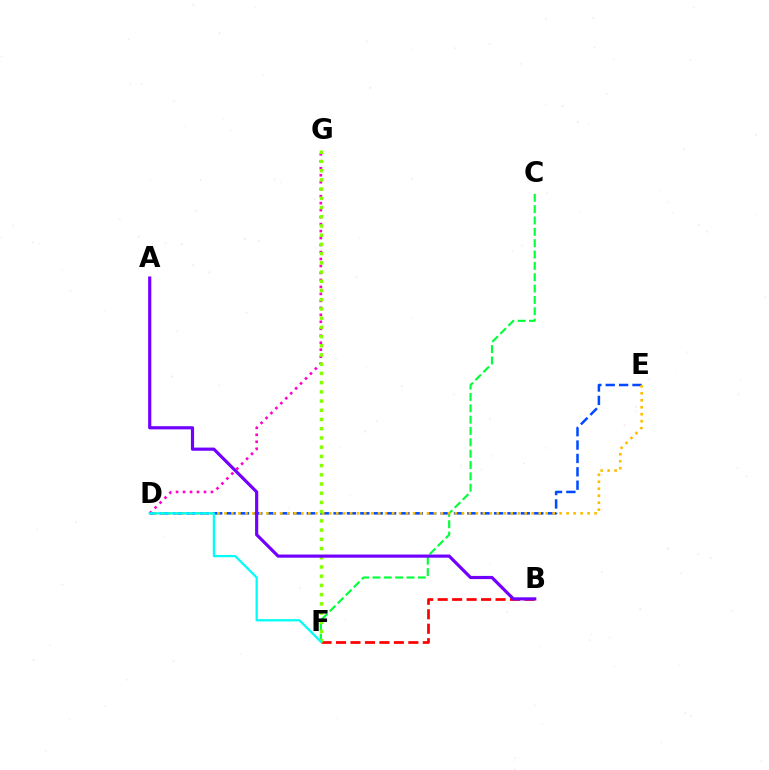{('C', 'F'): [{'color': '#00ff39', 'line_style': 'dashed', 'thickness': 1.54}], ('B', 'F'): [{'color': '#ff0000', 'line_style': 'dashed', 'thickness': 1.97}], ('D', 'E'): [{'color': '#004bff', 'line_style': 'dashed', 'thickness': 1.82}, {'color': '#ffbd00', 'line_style': 'dotted', 'thickness': 1.9}], ('D', 'G'): [{'color': '#ff00cf', 'line_style': 'dotted', 'thickness': 1.9}], ('F', 'G'): [{'color': '#84ff00', 'line_style': 'dotted', 'thickness': 2.5}], ('D', 'F'): [{'color': '#00fff6', 'line_style': 'solid', 'thickness': 1.63}], ('A', 'B'): [{'color': '#7200ff', 'line_style': 'solid', 'thickness': 2.29}]}